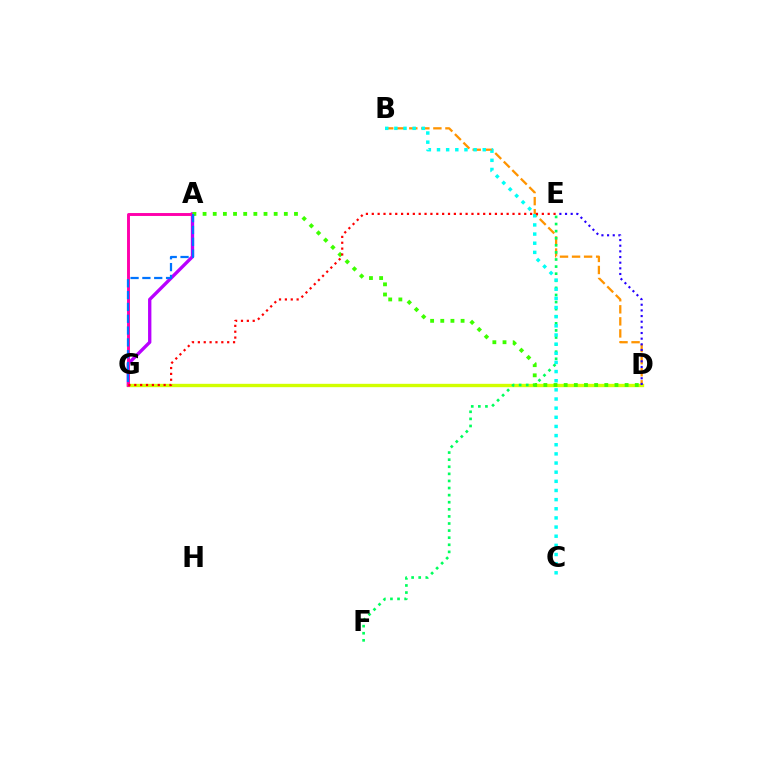{('A', 'G'): [{'color': '#b900ff', 'line_style': 'solid', 'thickness': 2.4}, {'color': '#ff00ac', 'line_style': 'solid', 'thickness': 2.1}, {'color': '#0074ff', 'line_style': 'dashed', 'thickness': 1.61}], ('D', 'G'): [{'color': '#d1ff00', 'line_style': 'solid', 'thickness': 2.42}], ('B', 'D'): [{'color': '#ff9400', 'line_style': 'dashed', 'thickness': 1.64}], ('E', 'F'): [{'color': '#00ff5c', 'line_style': 'dotted', 'thickness': 1.93}], ('D', 'E'): [{'color': '#2500ff', 'line_style': 'dotted', 'thickness': 1.54}], ('B', 'C'): [{'color': '#00fff6', 'line_style': 'dotted', 'thickness': 2.49}], ('A', 'D'): [{'color': '#3dff00', 'line_style': 'dotted', 'thickness': 2.76}], ('E', 'G'): [{'color': '#ff0000', 'line_style': 'dotted', 'thickness': 1.59}]}